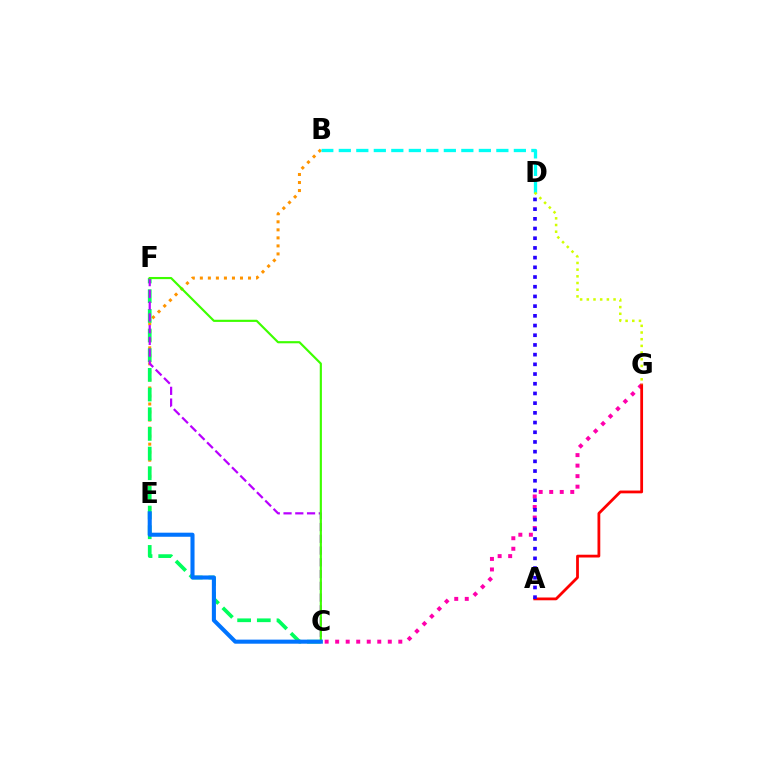{('B', 'E'): [{'color': '#ff9400', 'line_style': 'dotted', 'thickness': 2.18}], ('C', 'F'): [{'color': '#00ff5c', 'line_style': 'dashed', 'thickness': 2.67}, {'color': '#b900ff', 'line_style': 'dashed', 'thickness': 1.6}, {'color': '#3dff00', 'line_style': 'solid', 'thickness': 1.55}], ('C', 'G'): [{'color': '#ff00ac', 'line_style': 'dotted', 'thickness': 2.86}], ('A', 'G'): [{'color': '#ff0000', 'line_style': 'solid', 'thickness': 2.01}], ('A', 'D'): [{'color': '#2500ff', 'line_style': 'dotted', 'thickness': 2.64}], ('B', 'D'): [{'color': '#00fff6', 'line_style': 'dashed', 'thickness': 2.38}], ('D', 'G'): [{'color': '#d1ff00', 'line_style': 'dotted', 'thickness': 1.82}], ('C', 'E'): [{'color': '#0074ff', 'line_style': 'solid', 'thickness': 2.93}]}